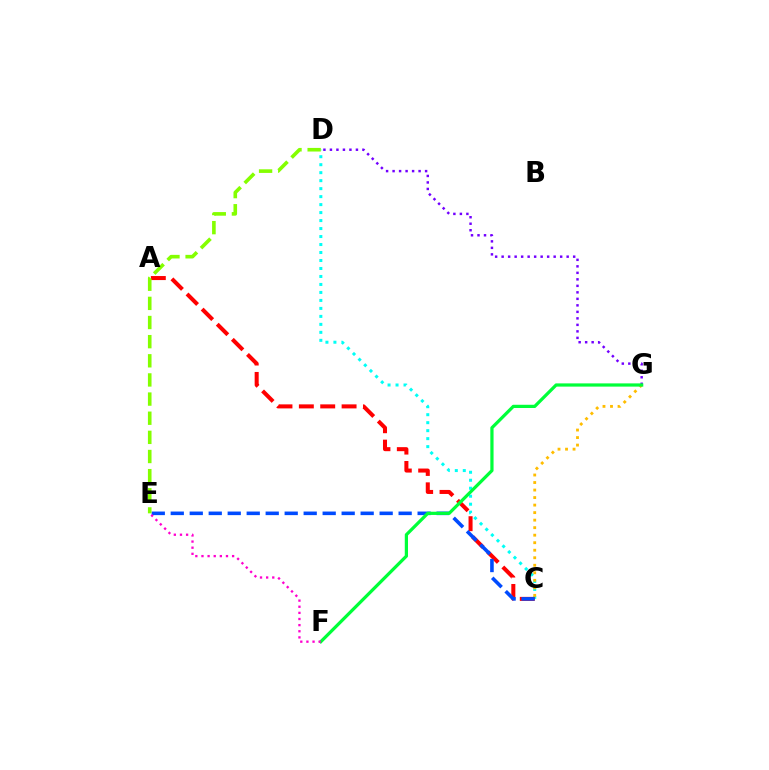{('D', 'G'): [{'color': '#7200ff', 'line_style': 'dotted', 'thickness': 1.77}], ('C', 'D'): [{'color': '#00fff6', 'line_style': 'dotted', 'thickness': 2.17}], ('A', 'C'): [{'color': '#ff0000', 'line_style': 'dashed', 'thickness': 2.9}], ('C', 'E'): [{'color': '#004bff', 'line_style': 'dashed', 'thickness': 2.58}], ('C', 'G'): [{'color': '#ffbd00', 'line_style': 'dotted', 'thickness': 2.04}], ('F', 'G'): [{'color': '#00ff39', 'line_style': 'solid', 'thickness': 2.32}], ('E', 'F'): [{'color': '#ff00cf', 'line_style': 'dotted', 'thickness': 1.66}], ('D', 'E'): [{'color': '#84ff00', 'line_style': 'dashed', 'thickness': 2.6}]}